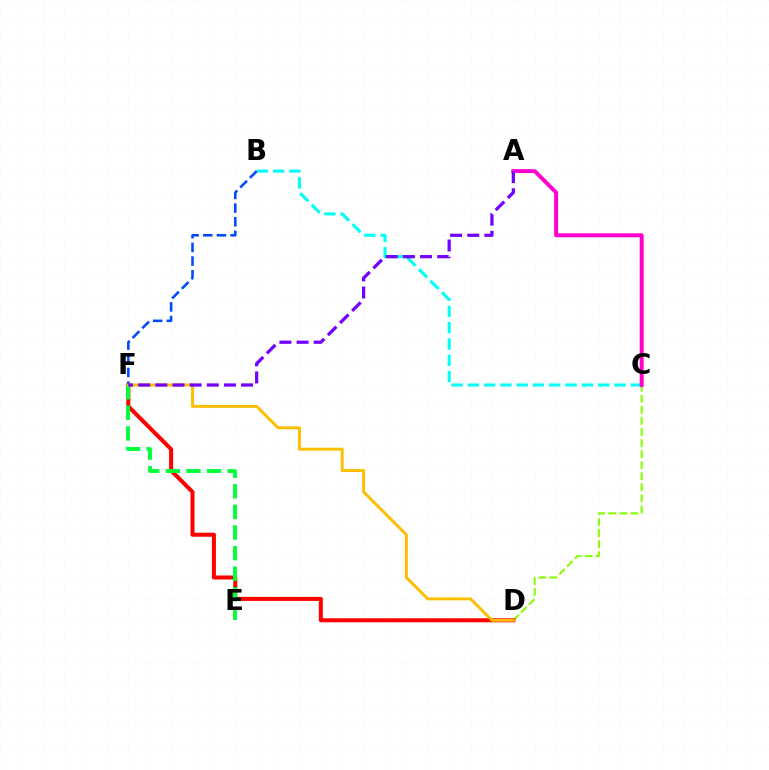{('C', 'D'): [{'color': '#84ff00', 'line_style': 'dashed', 'thickness': 1.5}], ('B', 'C'): [{'color': '#00fff6', 'line_style': 'dashed', 'thickness': 2.21}], ('A', 'C'): [{'color': '#ff00cf', 'line_style': 'solid', 'thickness': 2.83}], ('D', 'F'): [{'color': '#ff0000', 'line_style': 'solid', 'thickness': 2.9}, {'color': '#ffbd00', 'line_style': 'solid', 'thickness': 2.11}], ('E', 'F'): [{'color': '#00ff39', 'line_style': 'dashed', 'thickness': 2.8}], ('B', 'F'): [{'color': '#004bff', 'line_style': 'dashed', 'thickness': 1.86}], ('A', 'F'): [{'color': '#7200ff', 'line_style': 'dashed', 'thickness': 2.33}]}